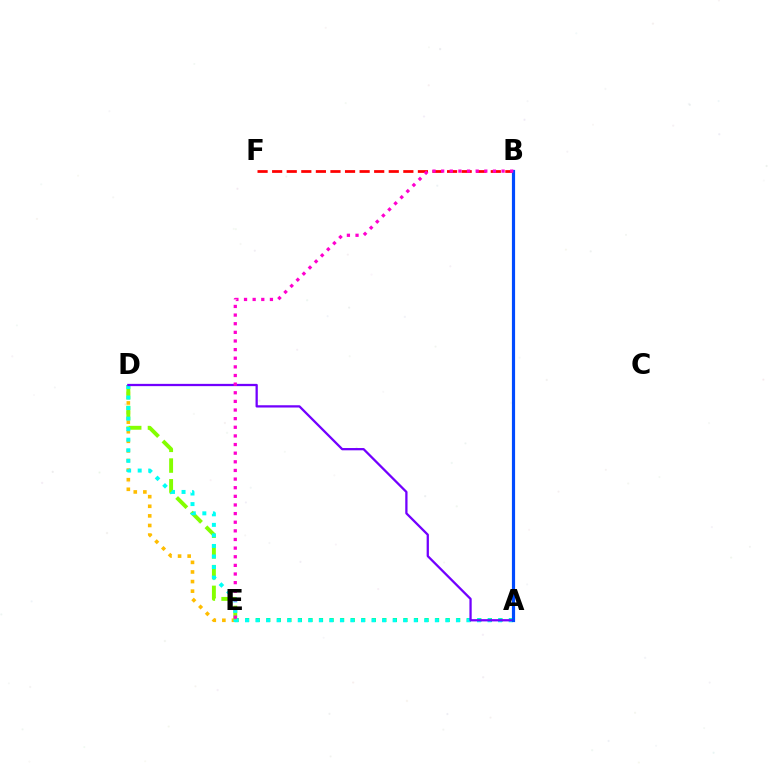{('D', 'E'): [{'color': '#ffbd00', 'line_style': 'dotted', 'thickness': 2.61}, {'color': '#84ff00', 'line_style': 'dashed', 'thickness': 2.81}], ('A', 'E'): [{'color': '#00ff39', 'line_style': 'dotted', 'thickness': 2.87}], ('B', 'F'): [{'color': '#ff0000', 'line_style': 'dashed', 'thickness': 1.98}], ('A', 'D'): [{'color': '#00fff6', 'line_style': 'dotted', 'thickness': 2.87}, {'color': '#7200ff', 'line_style': 'solid', 'thickness': 1.64}], ('A', 'B'): [{'color': '#004bff', 'line_style': 'solid', 'thickness': 2.29}], ('B', 'E'): [{'color': '#ff00cf', 'line_style': 'dotted', 'thickness': 2.34}]}